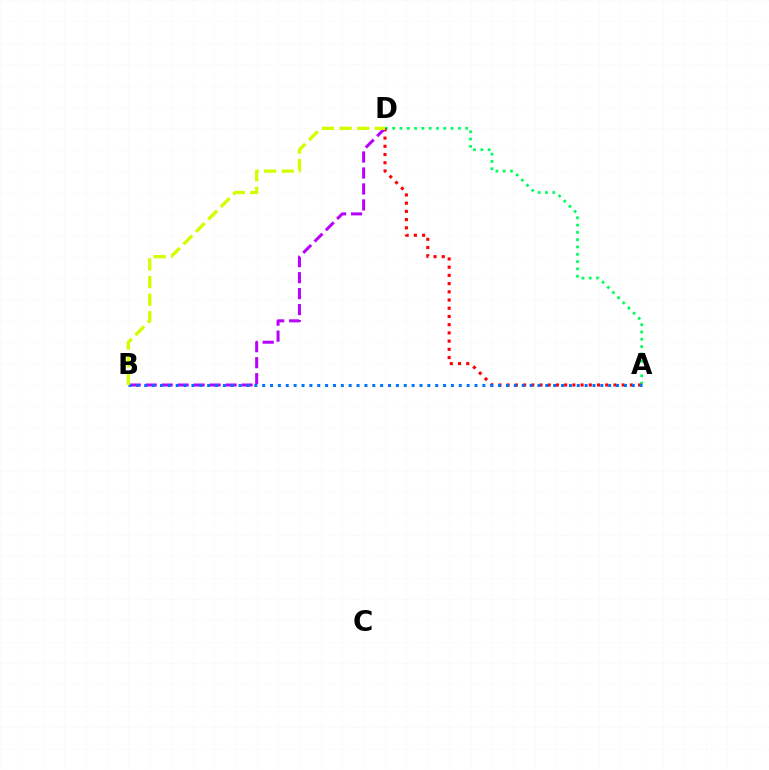{('A', 'D'): [{'color': '#00ff5c', 'line_style': 'dotted', 'thickness': 1.98}, {'color': '#ff0000', 'line_style': 'dotted', 'thickness': 2.23}], ('B', 'D'): [{'color': '#b900ff', 'line_style': 'dashed', 'thickness': 2.17}, {'color': '#d1ff00', 'line_style': 'dashed', 'thickness': 2.39}], ('A', 'B'): [{'color': '#0074ff', 'line_style': 'dotted', 'thickness': 2.14}]}